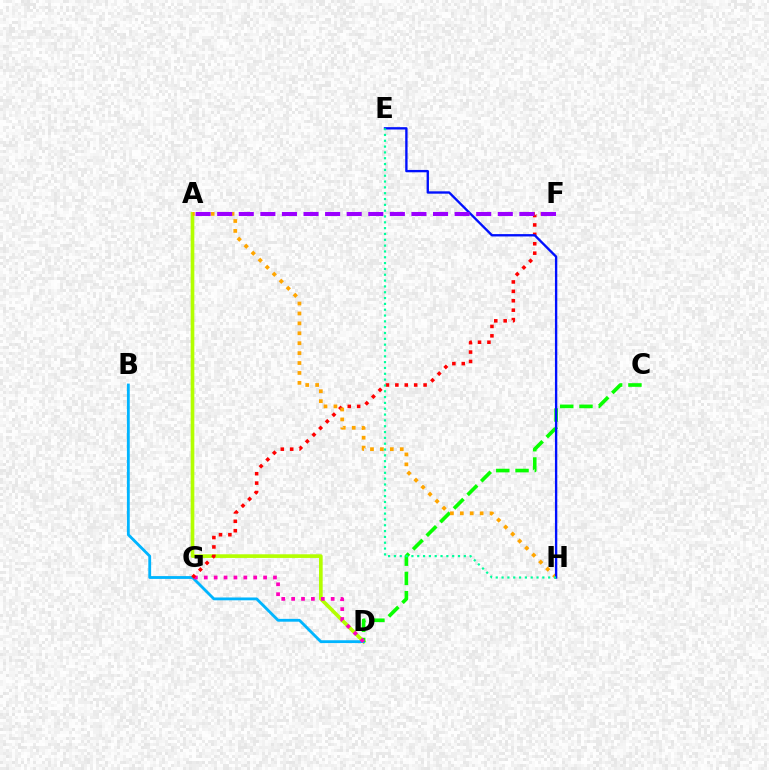{('A', 'D'): [{'color': '#b3ff00', 'line_style': 'solid', 'thickness': 2.63}], ('B', 'D'): [{'color': '#00b5ff', 'line_style': 'solid', 'thickness': 2.04}], ('C', 'D'): [{'color': '#08ff00', 'line_style': 'dashed', 'thickness': 2.62}], ('D', 'G'): [{'color': '#ff00bd', 'line_style': 'dotted', 'thickness': 2.69}], ('F', 'G'): [{'color': '#ff0000', 'line_style': 'dotted', 'thickness': 2.56}], ('A', 'H'): [{'color': '#ffa500', 'line_style': 'dotted', 'thickness': 2.69}], ('E', 'H'): [{'color': '#0010ff', 'line_style': 'solid', 'thickness': 1.69}, {'color': '#00ff9d', 'line_style': 'dotted', 'thickness': 1.58}], ('A', 'F'): [{'color': '#9b00ff', 'line_style': 'dashed', 'thickness': 2.93}]}